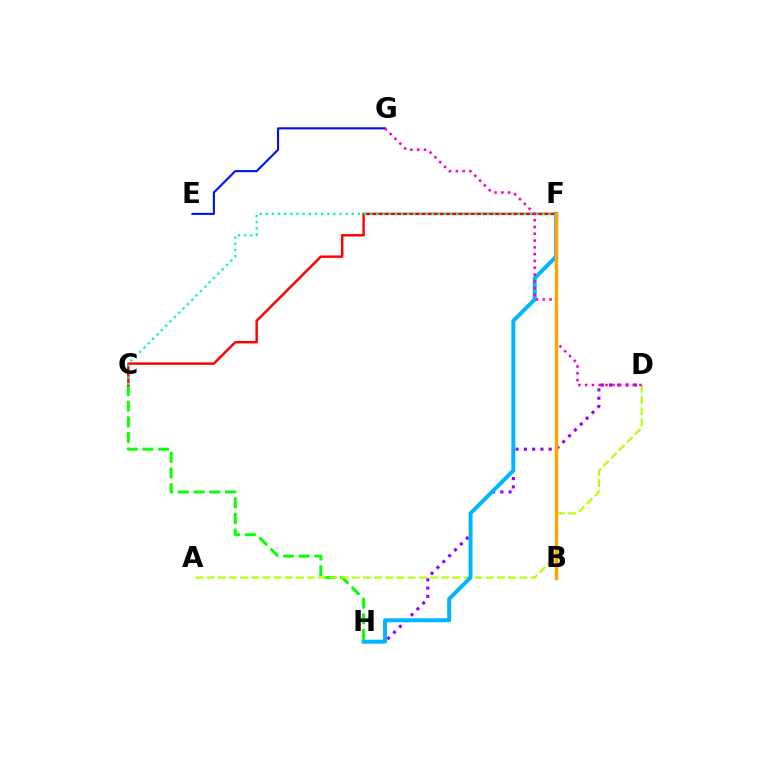{('C', 'H'): [{'color': '#08ff00', 'line_style': 'dashed', 'thickness': 2.13}], ('A', 'D'): [{'color': '#b3ff00', 'line_style': 'dashed', 'thickness': 1.52}], ('E', 'G'): [{'color': '#0010ff', 'line_style': 'solid', 'thickness': 1.51}], ('C', 'F'): [{'color': '#ff0000', 'line_style': 'solid', 'thickness': 1.76}, {'color': '#00ff9d', 'line_style': 'dotted', 'thickness': 1.67}], ('D', 'H'): [{'color': '#9b00ff', 'line_style': 'dotted', 'thickness': 2.25}], ('F', 'H'): [{'color': '#00b5ff', 'line_style': 'solid', 'thickness': 2.85}], ('D', 'G'): [{'color': '#ff00bd', 'line_style': 'dotted', 'thickness': 1.85}], ('B', 'F'): [{'color': '#ffa500', 'line_style': 'solid', 'thickness': 2.47}]}